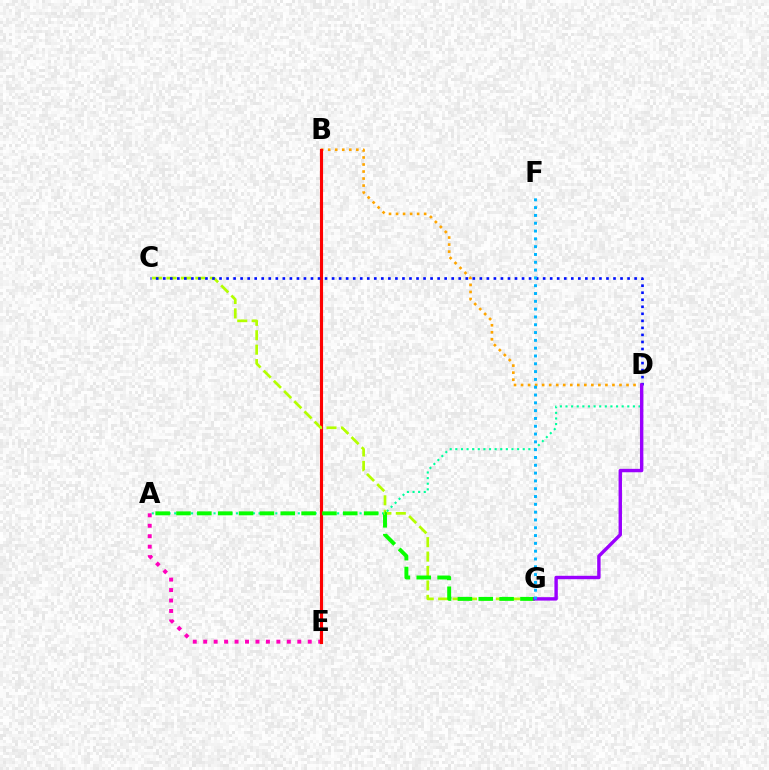{('A', 'D'): [{'color': '#00ff9d', 'line_style': 'dotted', 'thickness': 1.53}], ('B', 'D'): [{'color': '#ffa500', 'line_style': 'dotted', 'thickness': 1.91}], ('A', 'E'): [{'color': '#ff00bd', 'line_style': 'dotted', 'thickness': 2.84}], ('B', 'E'): [{'color': '#ff0000', 'line_style': 'solid', 'thickness': 2.25}], ('C', 'G'): [{'color': '#b3ff00', 'line_style': 'dashed', 'thickness': 1.96}], ('A', 'G'): [{'color': '#08ff00', 'line_style': 'dashed', 'thickness': 2.83}], ('C', 'D'): [{'color': '#0010ff', 'line_style': 'dotted', 'thickness': 1.91}], ('D', 'G'): [{'color': '#9b00ff', 'line_style': 'solid', 'thickness': 2.45}], ('F', 'G'): [{'color': '#00b5ff', 'line_style': 'dotted', 'thickness': 2.12}]}